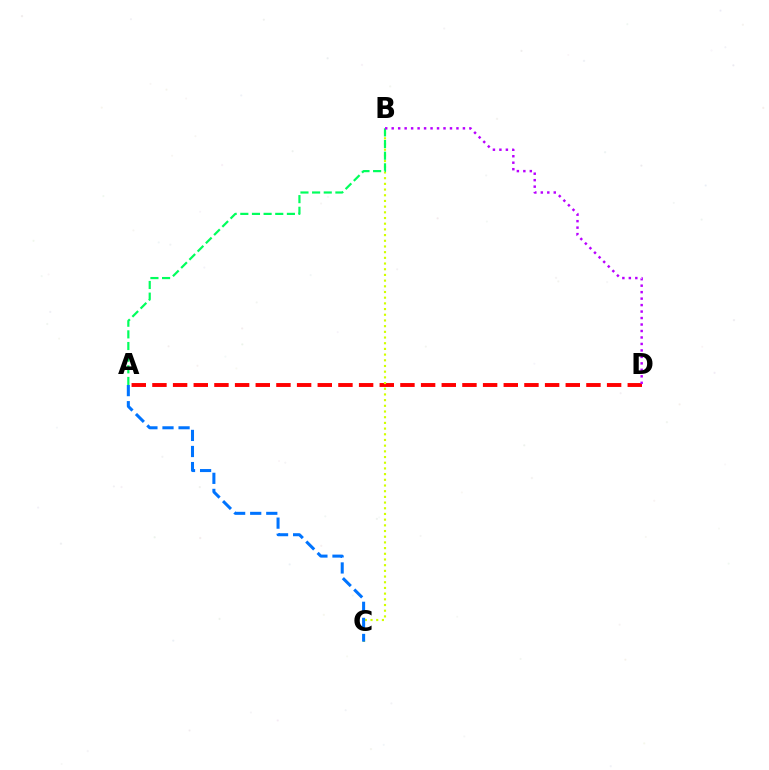{('A', 'D'): [{'color': '#ff0000', 'line_style': 'dashed', 'thickness': 2.81}], ('B', 'C'): [{'color': '#d1ff00', 'line_style': 'dotted', 'thickness': 1.55}], ('A', 'B'): [{'color': '#00ff5c', 'line_style': 'dashed', 'thickness': 1.58}], ('B', 'D'): [{'color': '#b900ff', 'line_style': 'dotted', 'thickness': 1.76}], ('A', 'C'): [{'color': '#0074ff', 'line_style': 'dashed', 'thickness': 2.18}]}